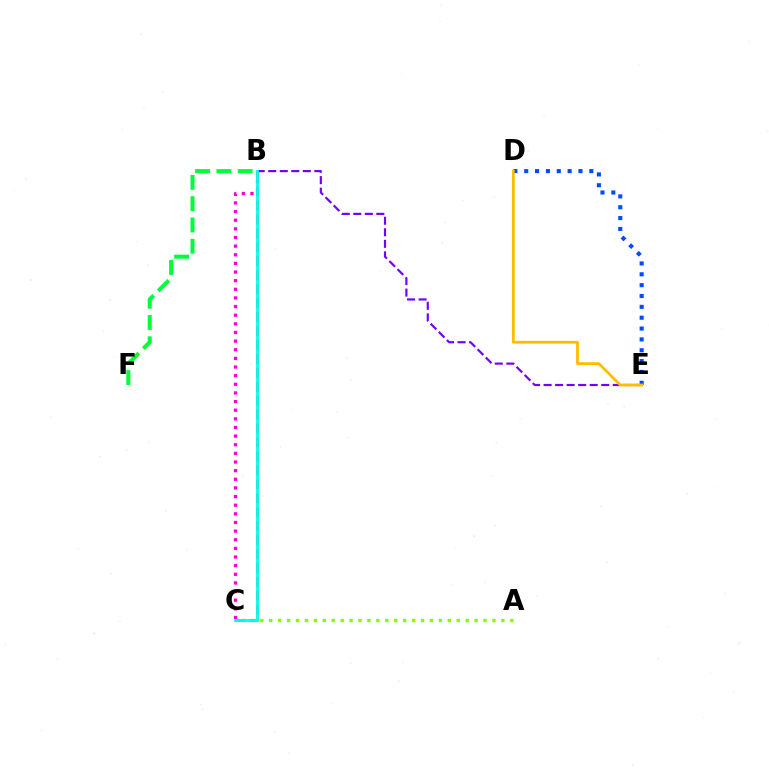{('B', 'F'): [{'color': '#00ff39', 'line_style': 'dashed', 'thickness': 2.89}], ('D', 'E'): [{'color': '#004bff', 'line_style': 'dotted', 'thickness': 2.95}, {'color': '#ffbd00', 'line_style': 'solid', 'thickness': 2.01}], ('B', 'E'): [{'color': '#7200ff', 'line_style': 'dashed', 'thickness': 1.57}], ('A', 'C'): [{'color': '#84ff00', 'line_style': 'dotted', 'thickness': 2.43}], ('B', 'C'): [{'color': '#ff0000', 'line_style': 'dashed', 'thickness': 1.89}, {'color': '#ff00cf', 'line_style': 'dotted', 'thickness': 2.35}, {'color': '#00fff6', 'line_style': 'solid', 'thickness': 2.01}]}